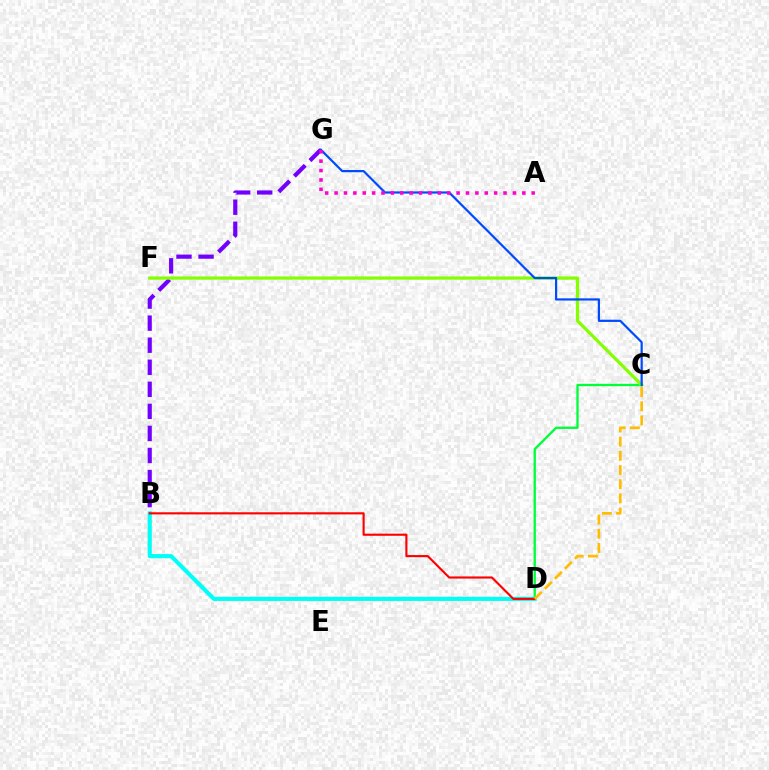{('C', 'D'): [{'color': '#00ff39', 'line_style': 'solid', 'thickness': 1.68}, {'color': '#ffbd00', 'line_style': 'dashed', 'thickness': 1.93}], ('B', 'G'): [{'color': '#7200ff', 'line_style': 'dashed', 'thickness': 3.0}], ('B', 'D'): [{'color': '#00fff6', 'line_style': 'solid', 'thickness': 2.97}, {'color': '#ff0000', 'line_style': 'solid', 'thickness': 1.53}], ('C', 'F'): [{'color': '#84ff00', 'line_style': 'solid', 'thickness': 2.31}], ('C', 'G'): [{'color': '#004bff', 'line_style': 'solid', 'thickness': 1.59}], ('A', 'G'): [{'color': '#ff00cf', 'line_style': 'dotted', 'thickness': 2.55}]}